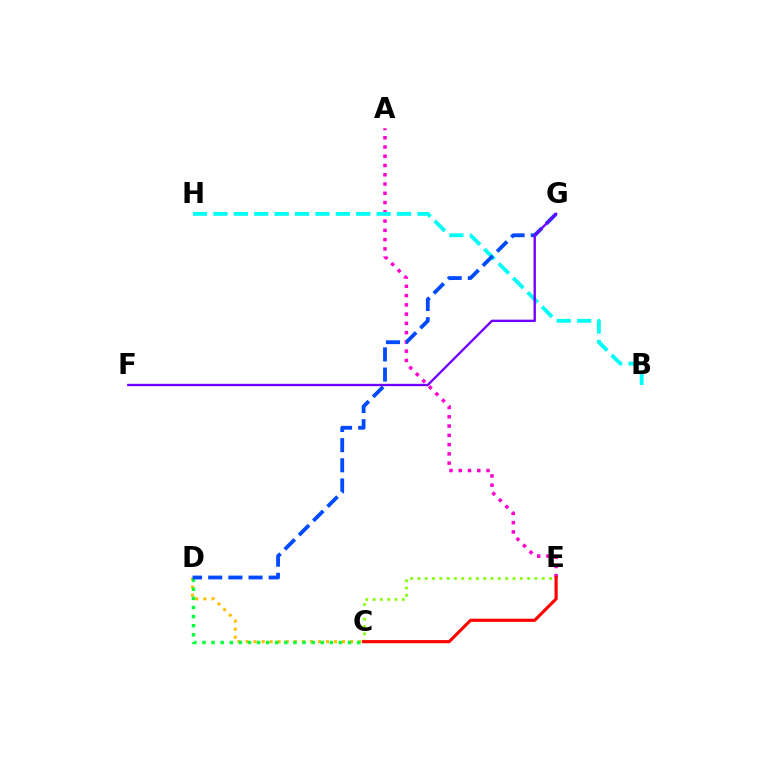{('A', 'E'): [{'color': '#ff00cf', 'line_style': 'dotted', 'thickness': 2.52}], ('C', 'D'): [{'color': '#ffbd00', 'line_style': 'dotted', 'thickness': 2.19}, {'color': '#00ff39', 'line_style': 'dotted', 'thickness': 2.47}], ('C', 'E'): [{'color': '#84ff00', 'line_style': 'dotted', 'thickness': 1.99}, {'color': '#ff0000', 'line_style': 'solid', 'thickness': 2.25}], ('B', 'H'): [{'color': '#00fff6', 'line_style': 'dashed', 'thickness': 2.77}], ('D', 'G'): [{'color': '#004bff', 'line_style': 'dashed', 'thickness': 2.74}], ('F', 'G'): [{'color': '#7200ff', 'line_style': 'solid', 'thickness': 1.7}]}